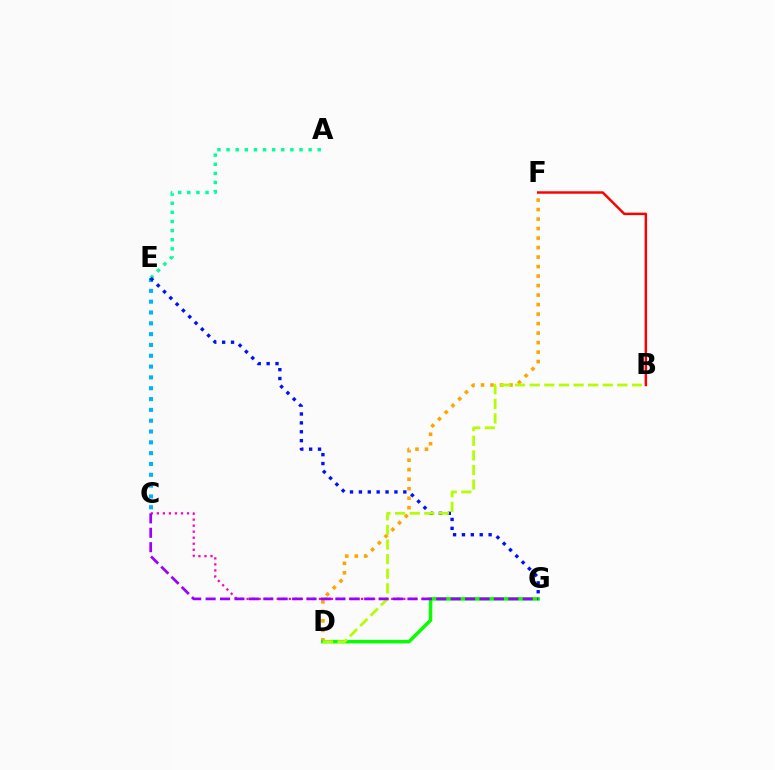{('C', 'G'): [{'color': '#ff00bd', 'line_style': 'dotted', 'thickness': 1.64}, {'color': '#9b00ff', 'line_style': 'dashed', 'thickness': 1.96}], ('D', 'F'): [{'color': '#ffa500', 'line_style': 'dotted', 'thickness': 2.58}], ('A', 'E'): [{'color': '#00ff9d', 'line_style': 'dotted', 'thickness': 2.48}], ('C', 'E'): [{'color': '#00b5ff', 'line_style': 'dotted', 'thickness': 2.94}], ('B', 'F'): [{'color': '#ff0000', 'line_style': 'solid', 'thickness': 1.77}], ('E', 'G'): [{'color': '#0010ff', 'line_style': 'dotted', 'thickness': 2.41}], ('D', 'G'): [{'color': '#08ff00', 'line_style': 'solid', 'thickness': 2.49}], ('B', 'D'): [{'color': '#b3ff00', 'line_style': 'dashed', 'thickness': 1.98}]}